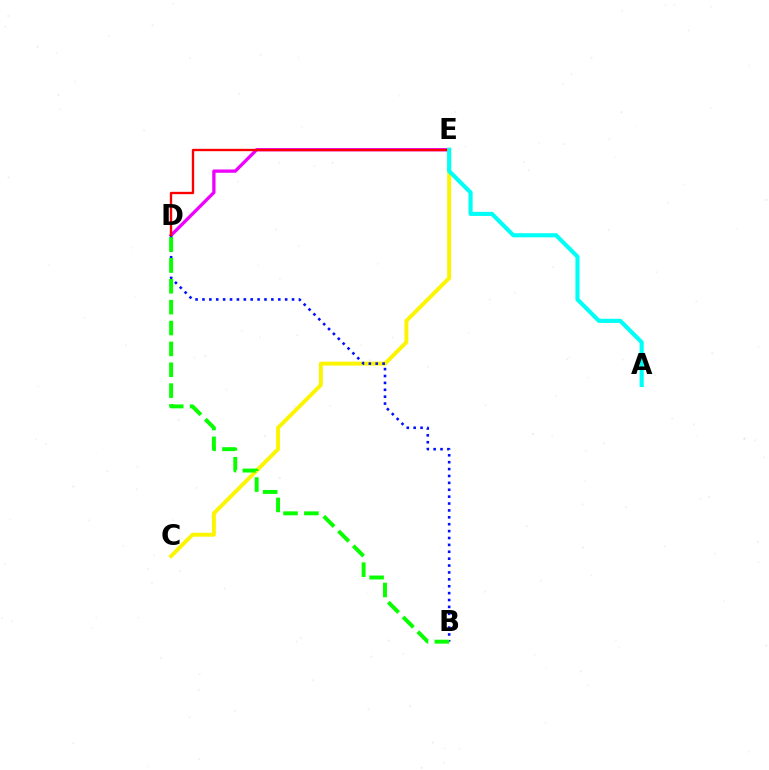{('D', 'E'): [{'color': '#ee00ff', 'line_style': 'solid', 'thickness': 2.37}, {'color': '#ff0000', 'line_style': 'solid', 'thickness': 1.69}], ('C', 'E'): [{'color': '#fcf500', 'line_style': 'solid', 'thickness': 2.81}], ('B', 'D'): [{'color': '#0010ff', 'line_style': 'dotted', 'thickness': 1.87}, {'color': '#08ff00', 'line_style': 'dashed', 'thickness': 2.84}], ('A', 'E'): [{'color': '#00fff6', 'line_style': 'solid', 'thickness': 2.97}]}